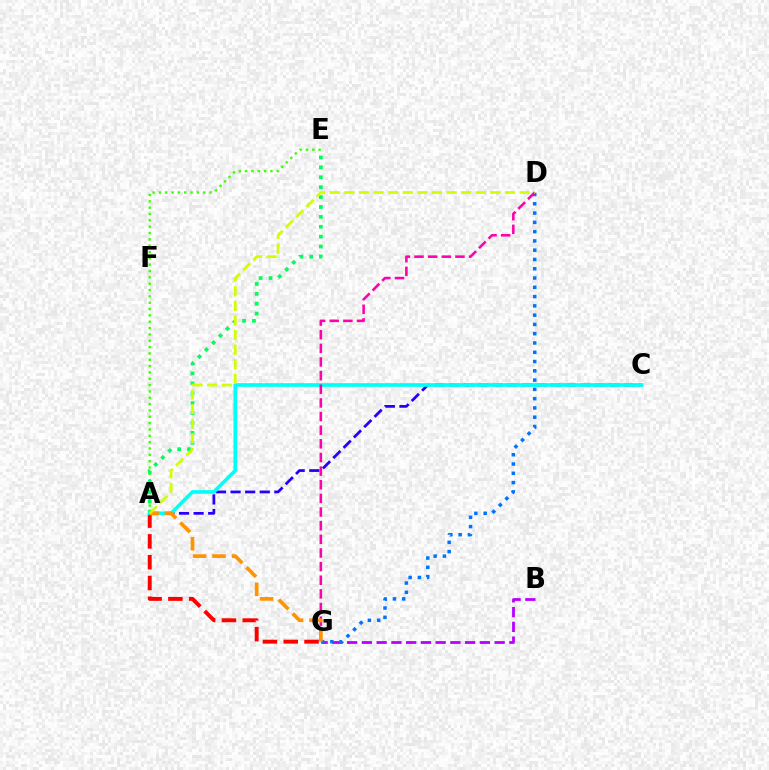{('A', 'E'): [{'color': '#3dff00', 'line_style': 'dotted', 'thickness': 1.72}, {'color': '#00ff5c', 'line_style': 'dotted', 'thickness': 2.69}], ('A', 'G'): [{'color': '#ff0000', 'line_style': 'dashed', 'thickness': 2.83}, {'color': '#ff9400', 'line_style': 'dashed', 'thickness': 2.64}], ('B', 'G'): [{'color': '#b900ff', 'line_style': 'dashed', 'thickness': 2.0}], ('D', 'G'): [{'color': '#0074ff', 'line_style': 'dotted', 'thickness': 2.52}, {'color': '#ff00ac', 'line_style': 'dashed', 'thickness': 1.85}], ('A', 'C'): [{'color': '#2500ff', 'line_style': 'dashed', 'thickness': 1.98}, {'color': '#00fff6', 'line_style': 'solid', 'thickness': 2.63}], ('A', 'D'): [{'color': '#d1ff00', 'line_style': 'dashed', 'thickness': 1.98}]}